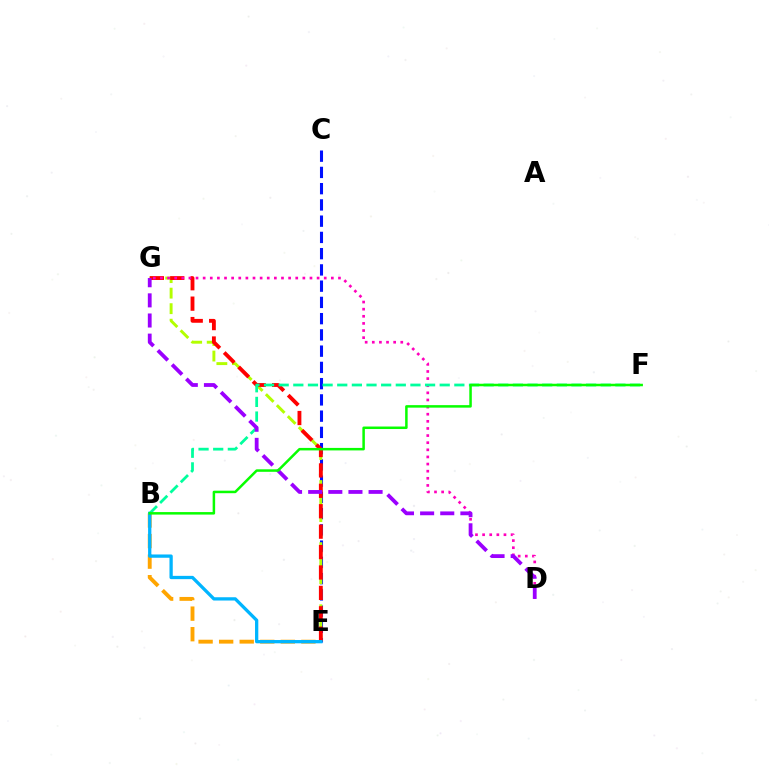{('C', 'E'): [{'color': '#0010ff', 'line_style': 'dashed', 'thickness': 2.21}], ('B', 'E'): [{'color': '#ffa500', 'line_style': 'dashed', 'thickness': 2.79}, {'color': '#00b5ff', 'line_style': 'solid', 'thickness': 2.36}], ('E', 'G'): [{'color': '#b3ff00', 'line_style': 'dashed', 'thickness': 2.11}, {'color': '#ff0000', 'line_style': 'dashed', 'thickness': 2.77}], ('D', 'G'): [{'color': '#ff00bd', 'line_style': 'dotted', 'thickness': 1.93}, {'color': '#9b00ff', 'line_style': 'dashed', 'thickness': 2.74}], ('B', 'F'): [{'color': '#00ff9d', 'line_style': 'dashed', 'thickness': 1.99}, {'color': '#08ff00', 'line_style': 'solid', 'thickness': 1.8}]}